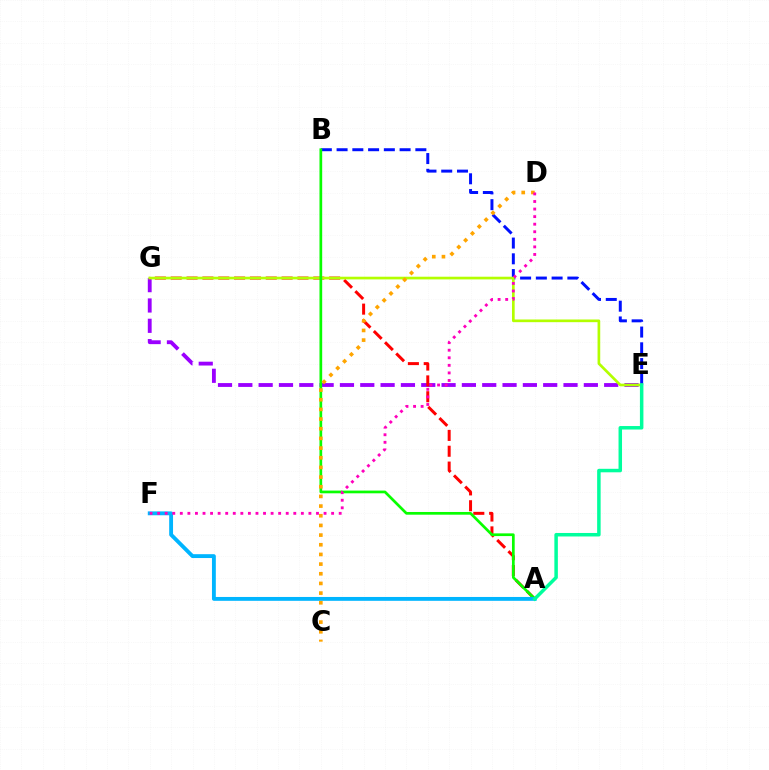{('E', 'G'): [{'color': '#9b00ff', 'line_style': 'dashed', 'thickness': 2.76}, {'color': '#b3ff00', 'line_style': 'solid', 'thickness': 1.93}], ('B', 'E'): [{'color': '#0010ff', 'line_style': 'dashed', 'thickness': 2.14}], ('A', 'G'): [{'color': '#ff0000', 'line_style': 'dashed', 'thickness': 2.15}], ('A', 'B'): [{'color': '#08ff00', 'line_style': 'solid', 'thickness': 1.95}], ('A', 'F'): [{'color': '#00b5ff', 'line_style': 'solid', 'thickness': 2.78}], ('C', 'D'): [{'color': '#ffa500', 'line_style': 'dotted', 'thickness': 2.63}], ('D', 'F'): [{'color': '#ff00bd', 'line_style': 'dotted', 'thickness': 2.06}], ('A', 'E'): [{'color': '#00ff9d', 'line_style': 'solid', 'thickness': 2.52}]}